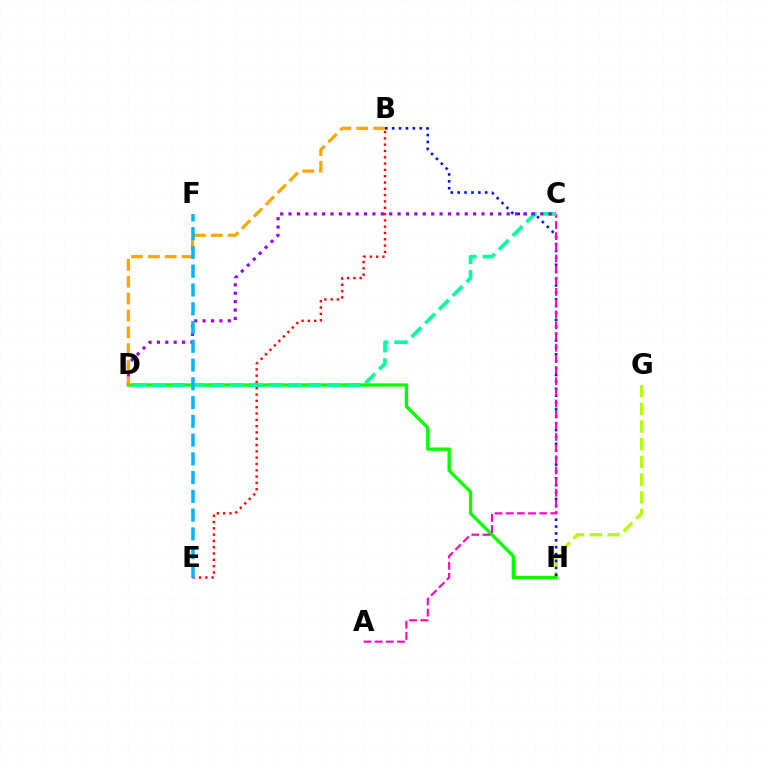{('G', 'H'): [{'color': '#b3ff00', 'line_style': 'dashed', 'thickness': 2.4}], ('D', 'H'): [{'color': '#08ff00', 'line_style': 'solid', 'thickness': 2.4}], ('B', 'H'): [{'color': '#0010ff', 'line_style': 'dotted', 'thickness': 1.87}], ('A', 'C'): [{'color': '#ff00bd', 'line_style': 'dashed', 'thickness': 1.52}], ('B', 'E'): [{'color': '#ff0000', 'line_style': 'dotted', 'thickness': 1.71}], ('C', 'D'): [{'color': '#00ff9d', 'line_style': 'dashed', 'thickness': 2.64}, {'color': '#9b00ff', 'line_style': 'dotted', 'thickness': 2.28}], ('B', 'D'): [{'color': '#ffa500', 'line_style': 'dashed', 'thickness': 2.29}], ('E', 'F'): [{'color': '#00b5ff', 'line_style': 'dashed', 'thickness': 2.55}]}